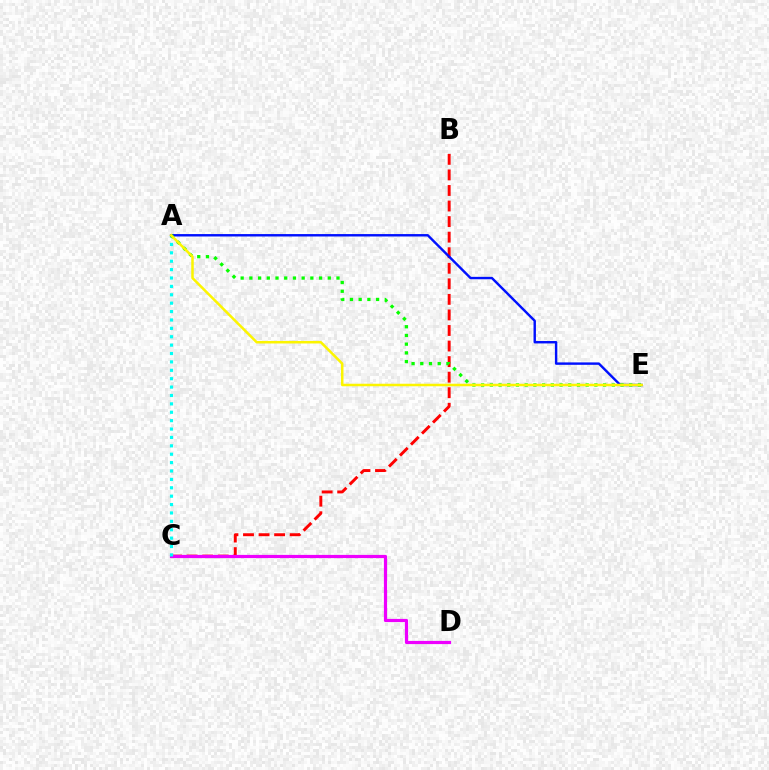{('B', 'C'): [{'color': '#ff0000', 'line_style': 'dashed', 'thickness': 2.11}], ('C', 'D'): [{'color': '#ee00ff', 'line_style': 'solid', 'thickness': 2.3}], ('A', 'C'): [{'color': '#00fff6', 'line_style': 'dotted', 'thickness': 2.28}], ('A', 'E'): [{'color': '#0010ff', 'line_style': 'solid', 'thickness': 1.74}, {'color': '#08ff00', 'line_style': 'dotted', 'thickness': 2.37}, {'color': '#fcf500', 'line_style': 'solid', 'thickness': 1.81}]}